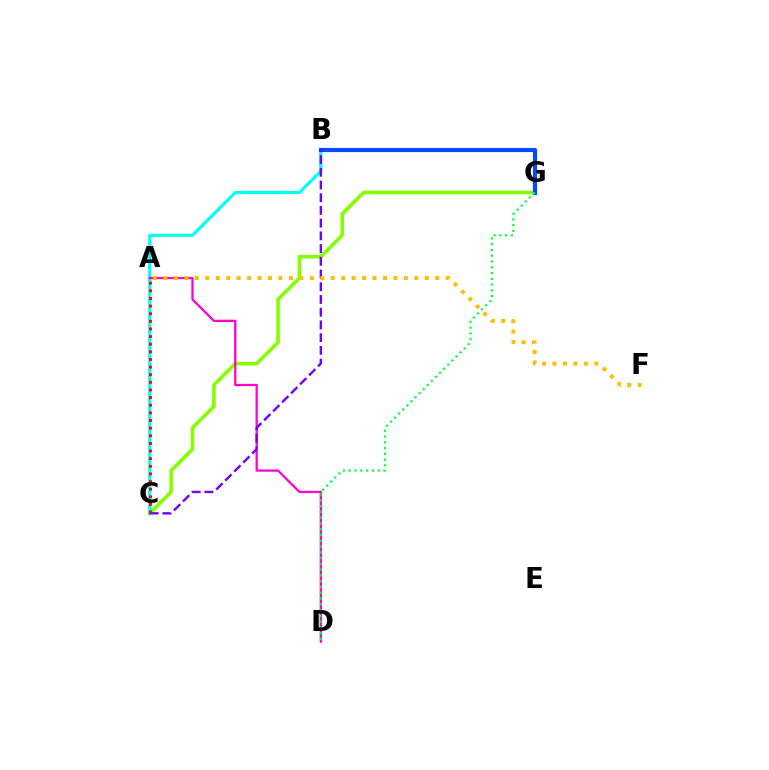{('C', 'G'): [{'color': '#84ff00', 'line_style': 'solid', 'thickness': 2.6}], ('B', 'C'): [{'color': '#00fff6', 'line_style': 'solid', 'thickness': 2.27}, {'color': '#7200ff', 'line_style': 'dashed', 'thickness': 1.73}], ('A', 'D'): [{'color': '#ff00cf', 'line_style': 'solid', 'thickness': 1.63}], ('B', 'G'): [{'color': '#004bff', 'line_style': 'solid', 'thickness': 3.0}], ('A', 'C'): [{'color': '#ff0000', 'line_style': 'dotted', 'thickness': 2.07}], ('D', 'G'): [{'color': '#00ff39', 'line_style': 'dotted', 'thickness': 1.57}], ('A', 'F'): [{'color': '#ffbd00', 'line_style': 'dotted', 'thickness': 2.84}]}